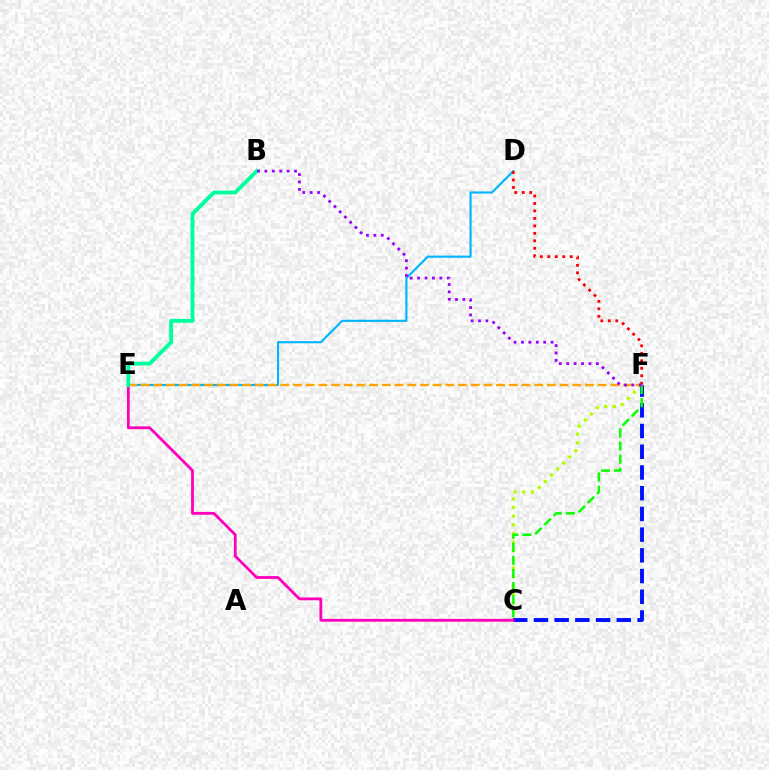{('D', 'E'): [{'color': '#00b5ff', 'line_style': 'solid', 'thickness': 1.54}], ('C', 'F'): [{'color': '#b3ff00', 'line_style': 'dotted', 'thickness': 2.35}, {'color': '#0010ff', 'line_style': 'dashed', 'thickness': 2.81}, {'color': '#08ff00', 'line_style': 'dashed', 'thickness': 1.78}], ('E', 'F'): [{'color': '#ffa500', 'line_style': 'dashed', 'thickness': 1.72}], ('C', 'E'): [{'color': '#ff00bd', 'line_style': 'solid', 'thickness': 2.02}], ('D', 'F'): [{'color': '#ff0000', 'line_style': 'dotted', 'thickness': 2.03}], ('B', 'E'): [{'color': '#00ff9d', 'line_style': 'solid', 'thickness': 2.79}], ('B', 'F'): [{'color': '#9b00ff', 'line_style': 'dotted', 'thickness': 2.01}]}